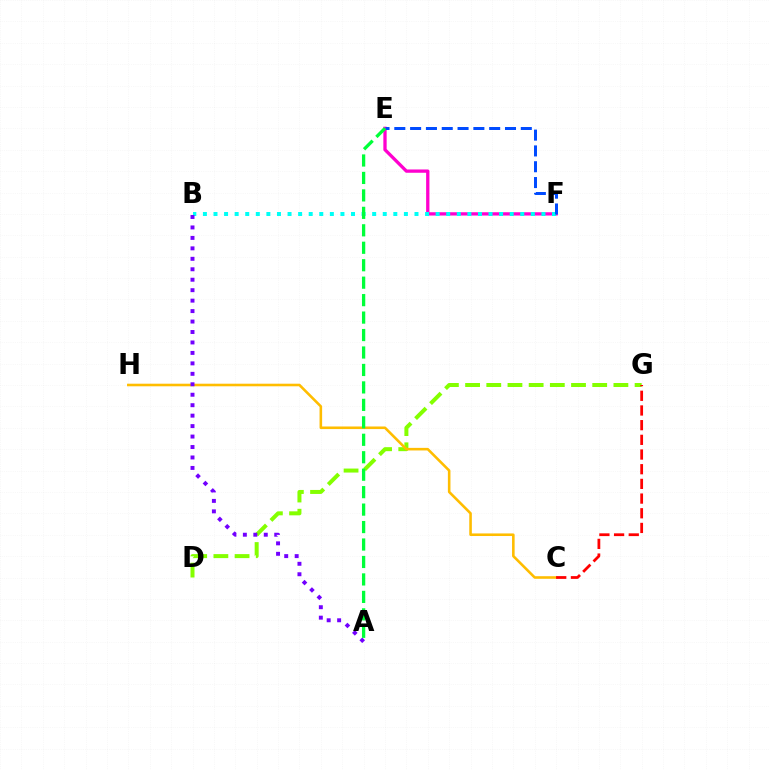{('D', 'G'): [{'color': '#84ff00', 'line_style': 'dashed', 'thickness': 2.88}], ('C', 'H'): [{'color': '#ffbd00', 'line_style': 'solid', 'thickness': 1.86}], ('E', 'F'): [{'color': '#ff00cf', 'line_style': 'solid', 'thickness': 2.37}, {'color': '#004bff', 'line_style': 'dashed', 'thickness': 2.15}], ('B', 'F'): [{'color': '#00fff6', 'line_style': 'dotted', 'thickness': 2.87}], ('A', 'B'): [{'color': '#7200ff', 'line_style': 'dotted', 'thickness': 2.84}], ('A', 'E'): [{'color': '#00ff39', 'line_style': 'dashed', 'thickness': 2.37}], ('C', 'G'): [{'color': '#ff0000', 'line_style': 'dashed', 'thickness': 1.99}]}